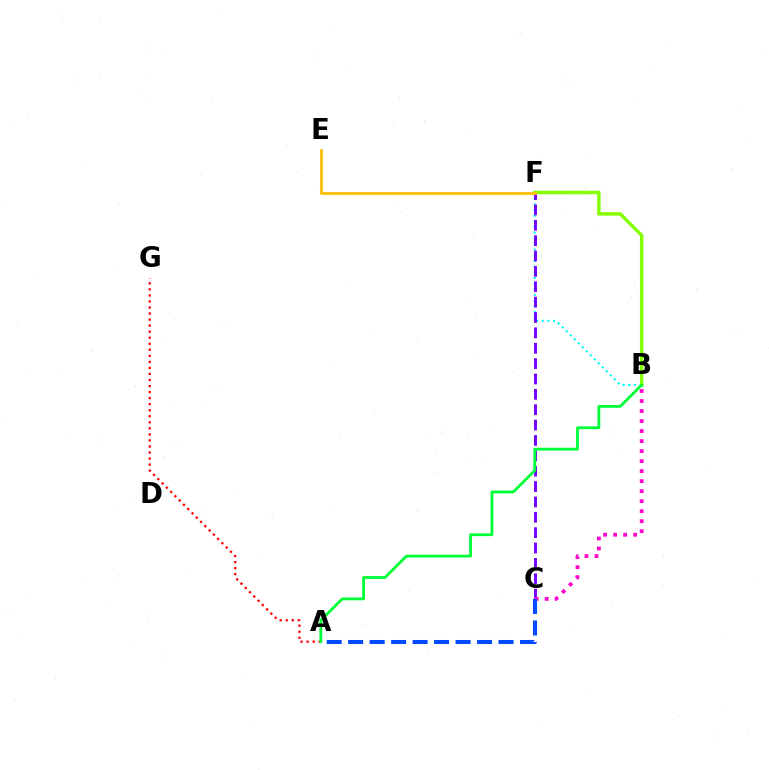{('B', 'F'): [{'color': '#00fff6', 'line_style': 'dotted', 'thickness': 1.54}, {'color': '#84ff00', 'line_style': 'solid', 'thickness': 2.5}], ('C', 'F'): [{'color': '#7200ff', 'line_style': 'dashed', 'thickness': 2.09}], ('B', 'C'): [{'color': '#ff00cf', 'line_style': 'dotted', 'thickness': 2.72}], ('E', 'F'): [{'color': '#ffbd00', 'line_style': 'solid', 'thickness': 1.97}], ('A', 'G'): [{'color': '#ff0000', 'line_style': 'dotted', 'thickness': 1.64}], ('A', 'C'): [{'color': '#004bff', 'line_style': 'dashed', 'thickness': 2.92}], ('A', 'B'): [{'color': '#00ff39', 'line_style': 'solid', 'thickness': 2.02}]}